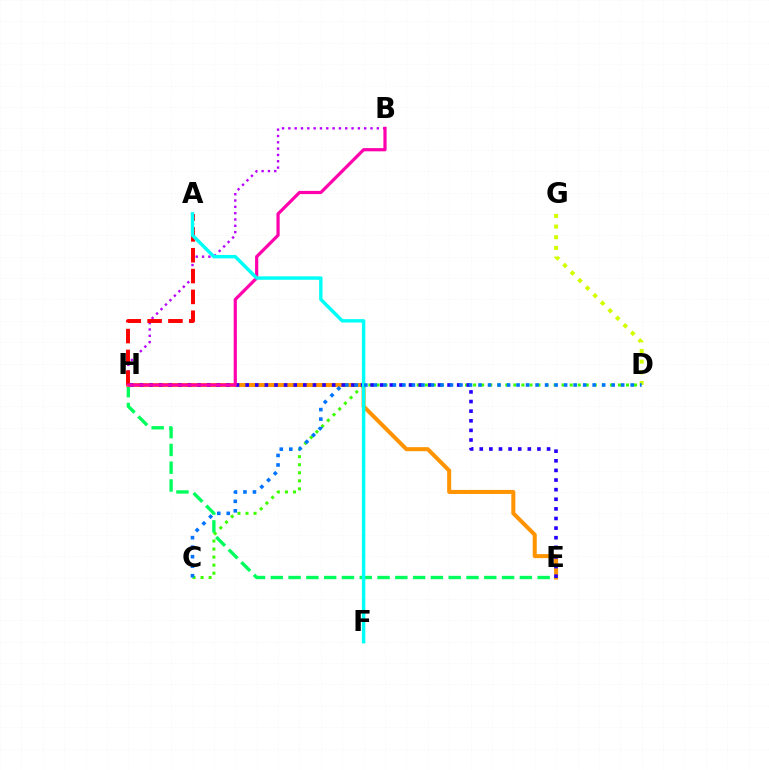{('B', 'H'): [{'color': '#b900ff', 'line_style': 'dotted', 'thickness': 1.72}, {'color': '#ff00ac', 'line_style': 'solid', 'thickness': 2.3}], ('E', 'H'): [{'color': '#00ff5c', 'line_style': 'dashed', 'thickness': 2.42}, {'color': '#ff9400', 'line_style': 'solid', 'thickness': 2.9}, {'color': '#2500ff', 'line_style': 'dotted', 'thickness': 2.61}], ('C', 'D'): [{'color': '#3dff00', 'line_style': 'dotted', 'thickness': 2.19}, {'color': '#0074ff', 'line_style': 'dotted', 'thickness': 2.58}], ('A', 'H'): [{'color': '#ff0000', 'line_style': 'dashed', 'thickness': 2.83}], ('D', 'G'): [{'color': '#d1ff00', 'line_style': 'dotted', 'thickness': 2.9}], ('A', 'F'): [{'color': '#00fff6', 'line_style': 'solid', 'thickness': 2.47}]}